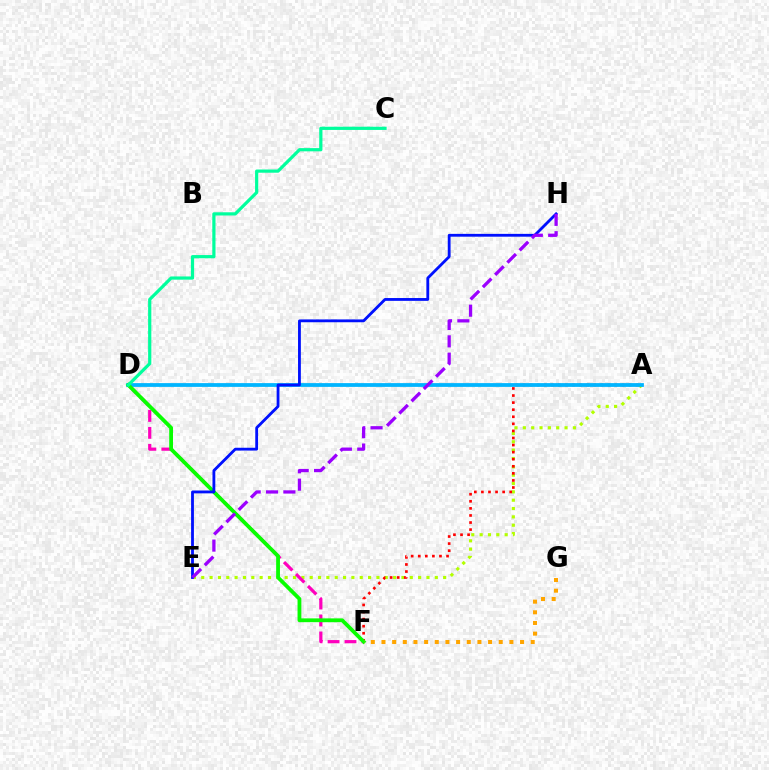{('A', 'E'): [{'color': '#b3ff00', 'line_style': 'dotted', 'thickness': 2.27}], ('A', 'F'): [{'color': '#ff0000', 'line_style': 'dotted', 'thickness': 1.92}], ('A', 'D'): [{'color': '#00b5ff', 'line_style': 'solid', 'thickness': 2.72}], ('D', 'F'): [{'color': '#ff00bd', 'line_style': 'dashed', 'thickness': 2.3}, {'color': '#08ff00', 'line_style': 'solid', 'thickness': 2.74}], ('E', 'H'): [{'color': '#0010ff', 'line_style': 'solid', 'thickness': 2.03}, {'color': '#9b00ff', 'line_style': 'dashed', 'thickness': 2.36}], ('C', 'D'): [{'color': '#00ff9d', 'line_style': 'solid', 'thickness': 2.31}], ('F', 'G'): [{'color': '#ffa500', 'line_style': 'dotted', 'thickness': 2.9}]}